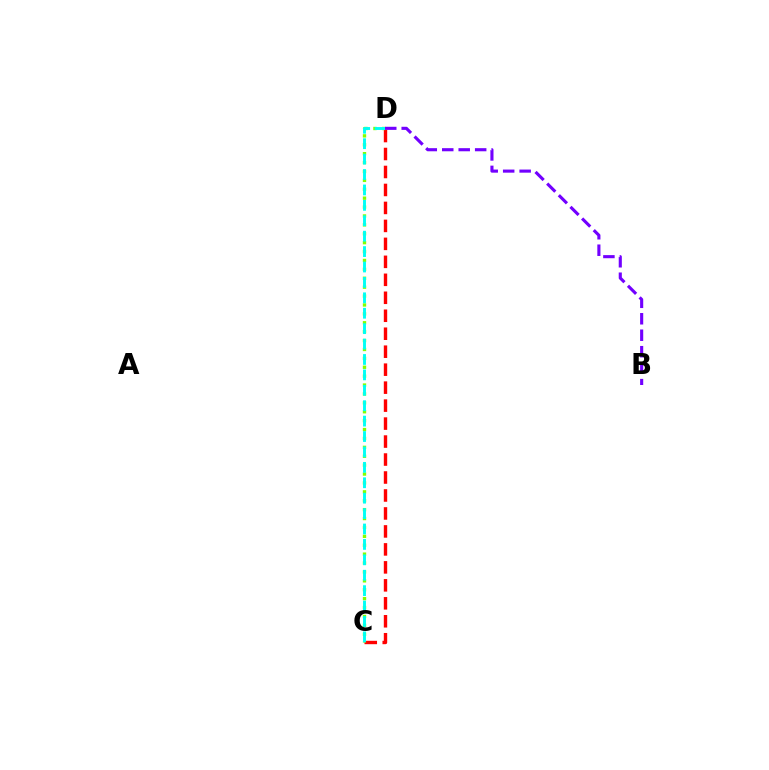{('C', 'D'): [{'color': '#ff0000', 'line_style': 'dashed', 'thickness': 2.44}, {'color': '#84ff00', 'line_style': 'dotted', 'thickness': 2.42}, {'color': '#00fff6', 'line_style': 'dashed', 'thickness': 2.09}], ('B', 'D'): [{'color': '#7200ff', 'line_style': 'dashed', 'thickness': 2.24}]}